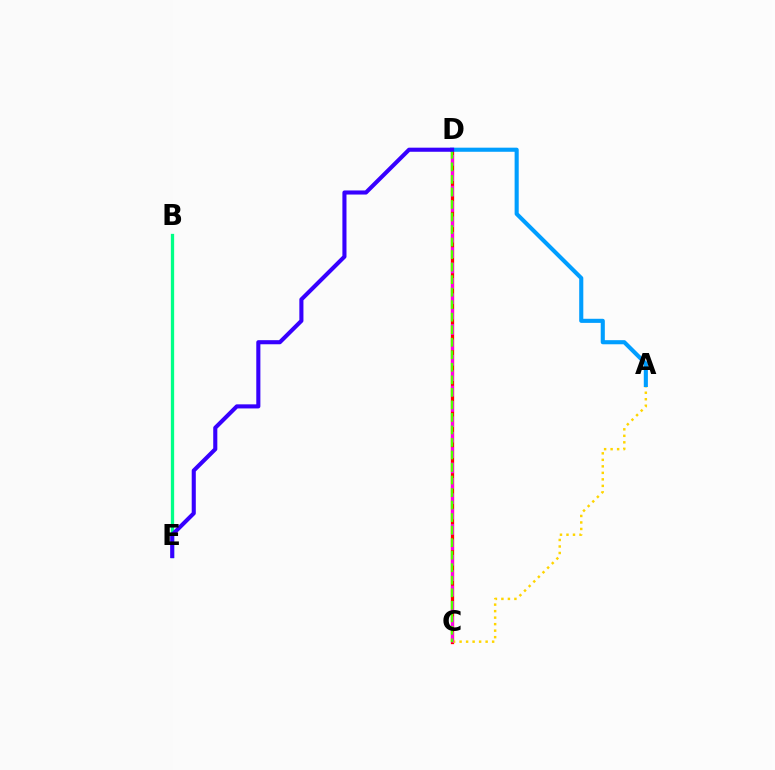{('B', 'E'): [{'color': '#00ff86', 'line_style': 'solid', 'thickness': 2.36}], ('C', 'D'): [{'color': '#ff0000', 'line_style': 'solid', 'thickness': 2.37}, {'color': '#ff00ed', 'line_style': 'dashed', 'thickness': 2.09}, {'color': '#4fff00', 'line_style': 'dashed', 'thickness': 1.7}], ('A', 'C'): [{'color': '#ffd500', 'line_style': 'dotted', 'thickness': 1.77}], ('A', 'D'): [{'color': '#009eff', 'line_style': 'solid', 'thickness': 2.95}], ('D', 'E'): [{'color': '#3700ff', 'line_style': 'solid', 'thickness': 2.94}]}